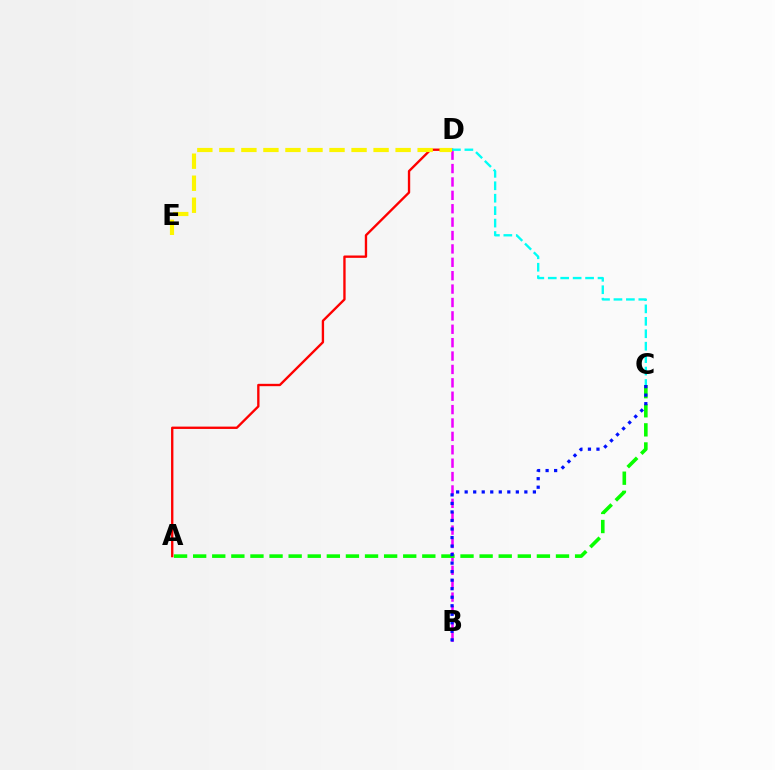{('B', 'D'): [{'color': '#ee00ff', 'line_style': 'dashed', 'thickness': 1.82}], ('A', 'C'): [{'color': '#08ff00', 'line_style': 'dashed', 'thickness': 2.59}], ('A', 'D'): [{'color': '#ff0000', 'line_style': 'solid', 'thickness': 1.69}], ('B', 'C'): [{'color': '#0010ff', 'line_style': 'dotted', 'thickness': 2.32}], ('D', 'E'): [{'color': '#fcf500', 'line_style': 'dashed', 'thickness': 2.99}], ('C', 'D'): [{'color': '#00fff6', 'line_style': 'dashed', 'thickness': 1.69}]}